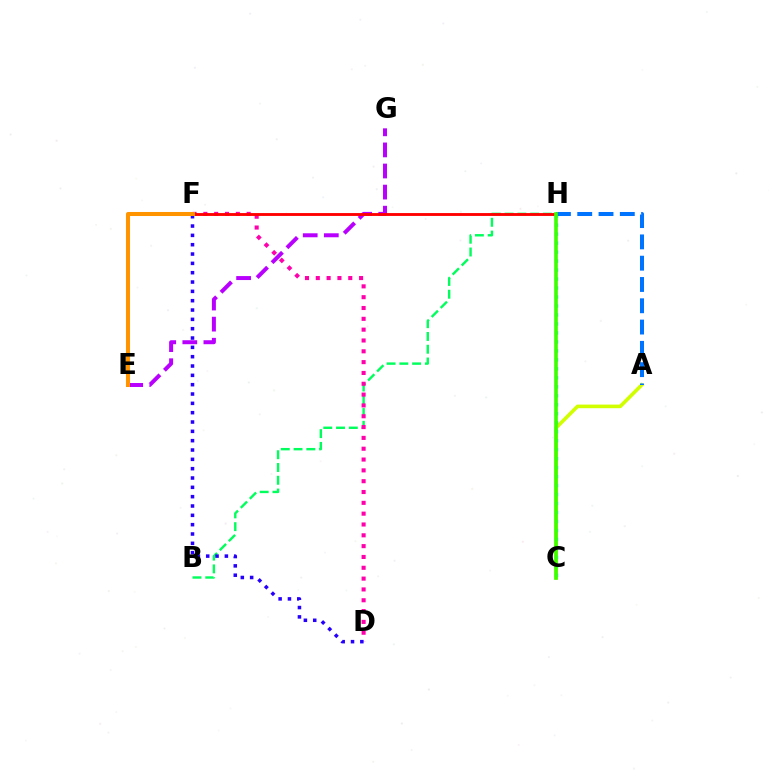{('A', 'C'): [{'color': '#d1ff00', 'line_style': 'solid', 'thickness': 2.6}], ('B', 'H'): [{'color': '#00ff5c', 'line_style': 'dashed', 'thickness': 1.74}], ('D', 'F'): [{'color': '#ff00ac', 'line_style': 'dotted', 'thickness': 2.94}, {'color': '#2500ff', 'line_style': 'dotted', 'thickness': 2.54}], ('E', 'G'): [{'color': '#b900ff', 'line_style': 'dashed', 'thickness': 2.86}], ('F', 'H'): [{'color': '#ff0000', 'line_style': 'solid', 'thickness': 2.06}], ('C', 'H'): [{'color': '#00fff6', 'line_style': 'dotted', 'thickness': 2.44}, {'color': '#3dff00', 'line_style': 'solid', 'thickness': 2.61}], ('E', 'F'): [{'color': '#ff9400', 'line_style': 'solid', 'thickness': 2.9}], ('A', 'H'): [{'color': '#0074ff', 'line_style': 'dashed', 'thickness': 2.89}]}